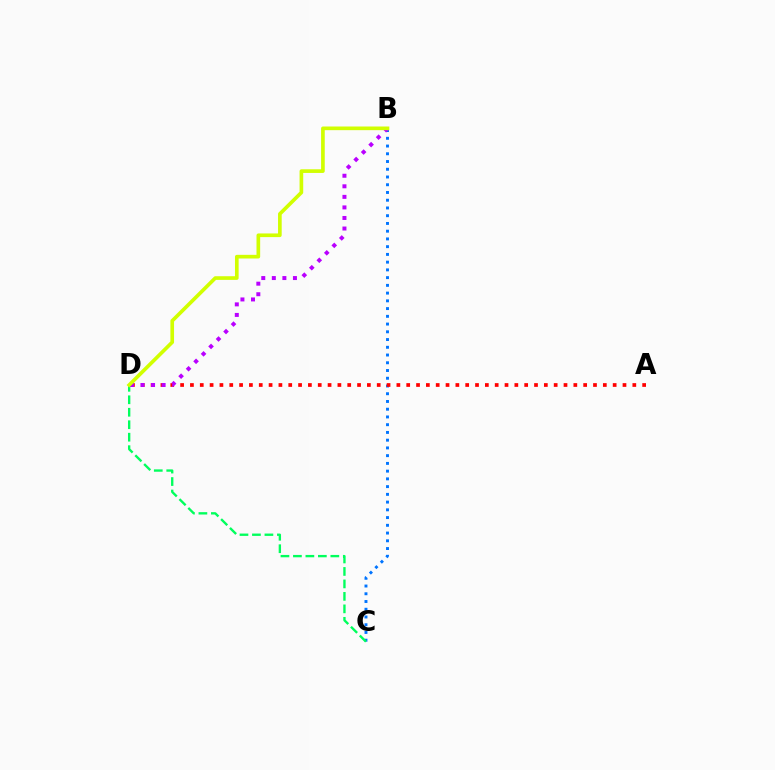{('B', 'C'): [{'color': '#0074ff', 'line_style': 'dotted', 'thickness': 2.1}], ('C', 'D'): [{'color': '#00ff5c', 'line_style': 'dashed', 'thickness': 1.69}], ('A', 'D'): [{'color': '#ff0000', 'line_style': 'dotted', 'thickness': 2.67}], ('B', 'D'): [{'color': '#b900ff', 'line_style': 'dotted', 'thickness': 2.87}, {'color': '#d1ff00', 'line_style': 'solid', 'thickness': 2.63}]}